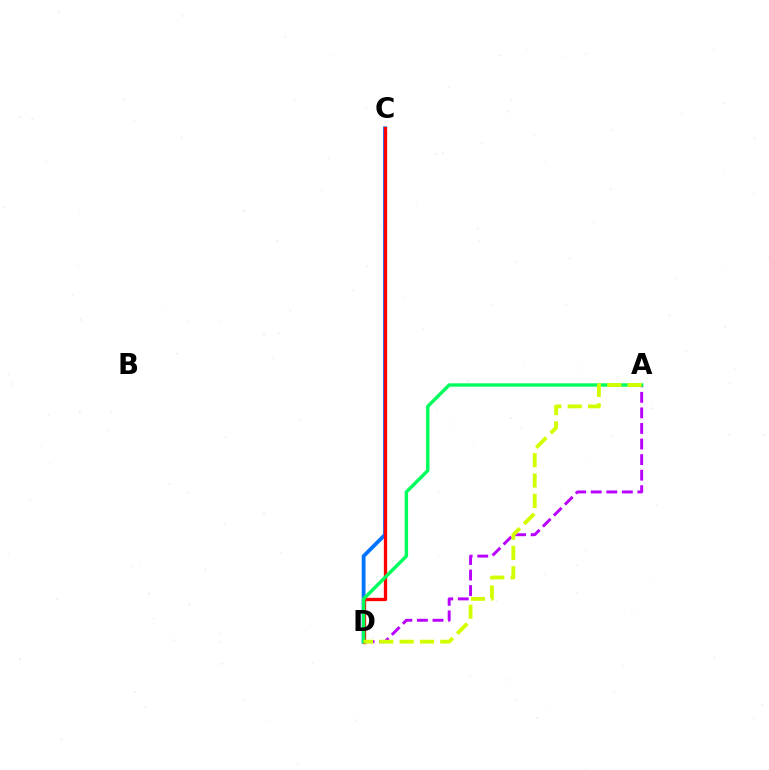{('A', 'D'): [{'color': '#b900ff', 'line_style': 'dashed', 'thickness': 2.11}, {'color': '#00ff5c', 'line_style': 'solid', 'thickness': 2.45}, {'color': '#d1ff00', 'line_style': 'dashed', 'thickness': 2.76}], ('C', 'D'): [{'color': '#0074ff', 'line_style': 'solid', 'thickness': 2.74}, {'color': '#ff0000', 'line_style': 'solid', 'thickness': 2.38}]}